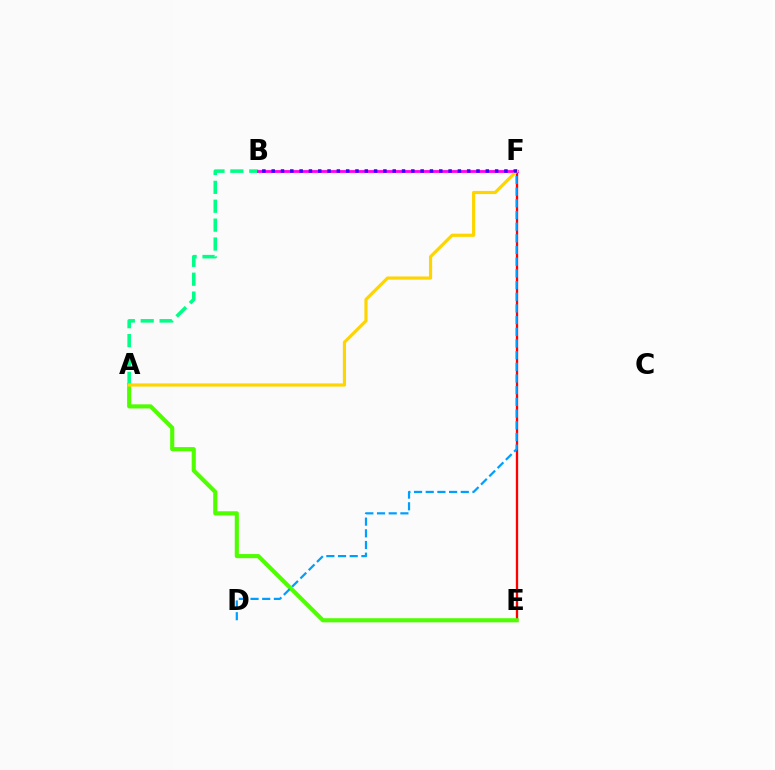{('E', 'F'): [{'color': '#ff0000', 'line_style': 'solid', 'thickness': 1.67}], ('A', 'E'): [{'color': '#4fff00', 'line_style': 'solid', 'thickness': 2.96}], ('A', 'B'): [{'color': '#00ff86', 'line_style': 'dashed', 'thickness': 2.57}], ('D', 'F'): [{'color': '#009eff', 'line_style': 'dashed', 'thickness': 1.59}], ('B', 'F'): [{'color': '#ff00ed', 'line_style': 'solid', 'thickness': 2.03}, {'color': '#3700ff', 'line_style': 'dotted', 'thickness': 2.53}], ('A', 'F'): [{'color': '#ffd500', 'line_style': 'solid', 'thickness': 2.28}]}